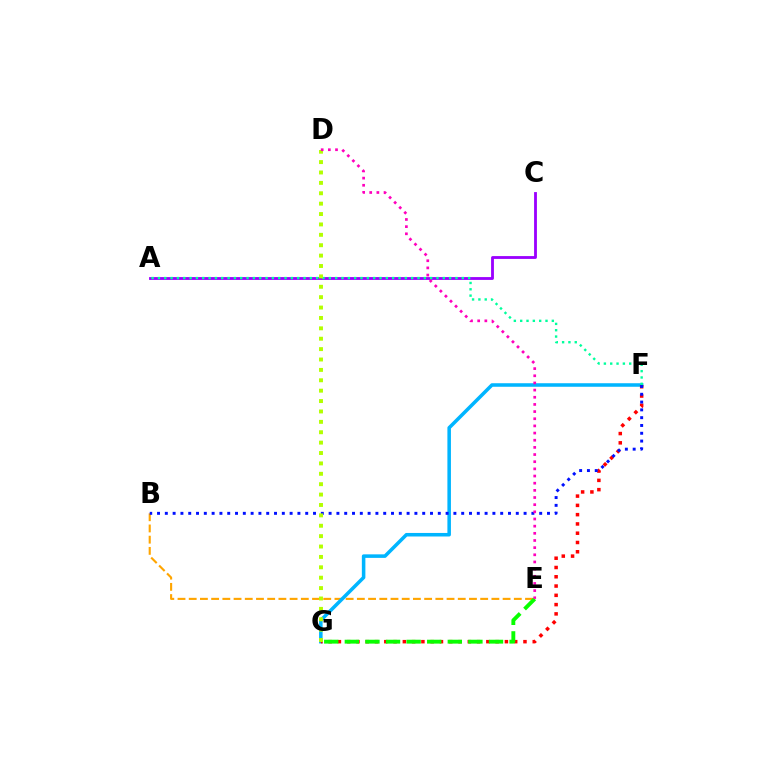{('B', 'E'): [{'color': '#ffa500', 'line_style': 'dashed', 'thickness': 1.52}], ('F', 'G'): [{'color': '#00b5ff', 'line_style': 'solid', 'thickness': 2.55}, {'color': '#ff0000', 'line_style': 'dotted', 'thickness': 2.52}], ('A', 'C'): [{'color': '#9b00ff', 'line_style': 'solid', 'thickness': 2.04}], ('B', 'F'): [{'color': '#0010ff', 'line_style': 'dotted', 'thickness': 2.12}], ('A', 'F'): [{'color': '#00ff9d', 'line_style': 'dotted', 'thickness': 1.72}], ('D', 'G'): [{'color': '#b3ff00', 'line_style': 'dotted', 'thickness': 2.82}], ('E', 'G'): [{'color': '#08ff00', 'line_style': 'dashed', 'thickness': 2.8}], ('D', 'E'): [{'color': '#ff00bd', 'line_style': 'dotted', 'thickness': 1.95}]}